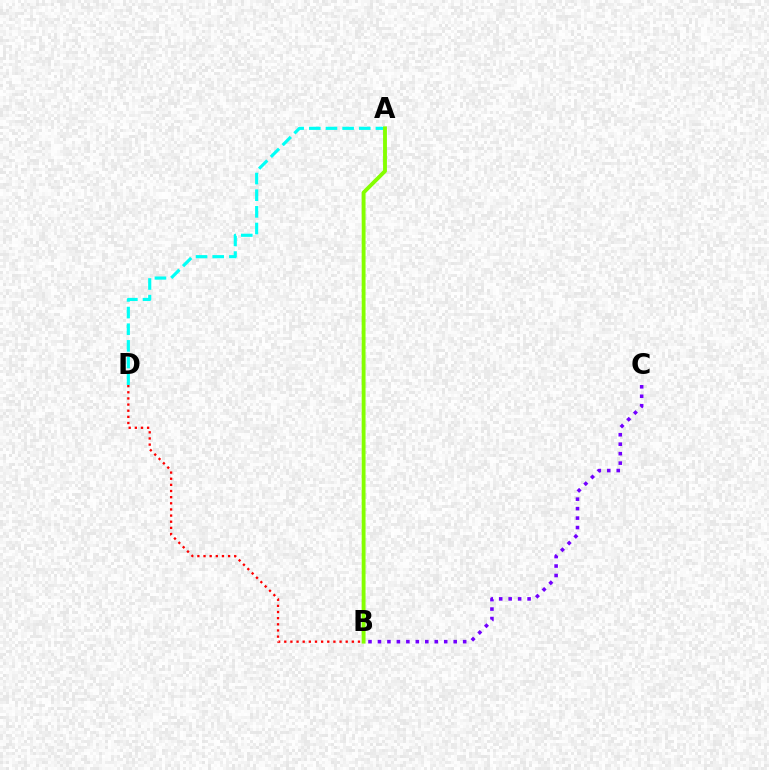{('B', 'C'): [{'color': '#7200ff', 'line_style': 'dotted', 'thickness': 2.57}], ('A', 'D'): [{'color': '#00fff6', 'line_style': 'dashed', 'thickness': 2.26}], ('A', 'B'): [{'color': '#84ff00', 'line_style': 'solid', 'thickness': 2.78}], ('B', 'D'): [{'color': '#ff0000', 'line_style': 'dotted', 'thickness': 1.67}]}